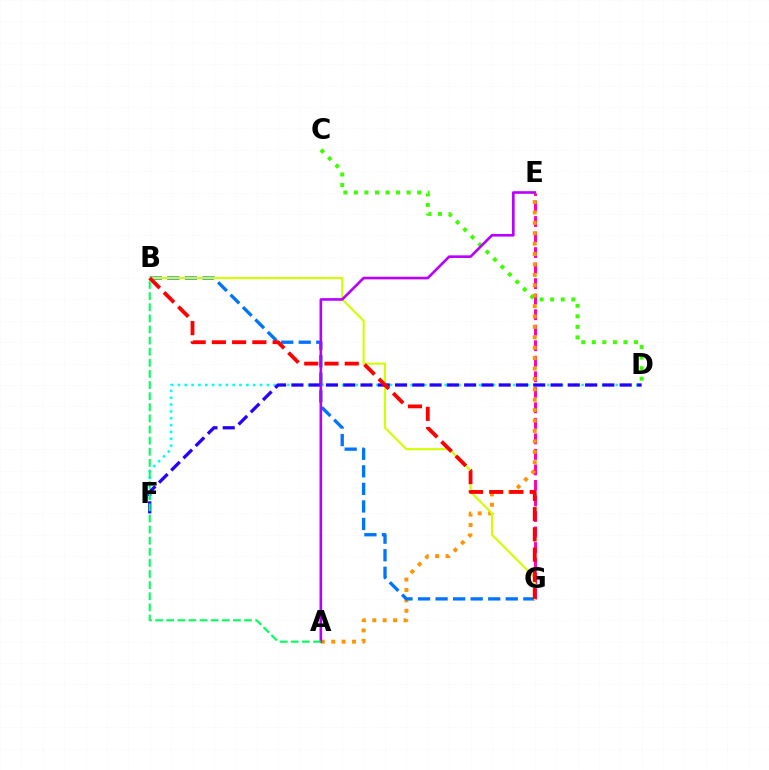{('C', 'D'): [{'color': '#3dff00', 'line_style': 'dotted', 'thickness': 2.87}], ('E', 'G'): [{'color': '#ff00ac', 'line_style': 'dashed', 'thickness': 2.11}], ('A', 'E'): [{'color': '#ff9400', 'line_style': 'dotted', 'thickness': 2.83}, {'color': '#b900ff', 'line_style': 'solid', 'thickness': 1.9}], ('D', 'F'): [{'color': '#00fff6', 'line_style': 'dotted', 'thickness': 1.86}, {'color': '#2500ff', 'line_style': 'dashed', 'thickness': 2.35}], ('B', 'G'): [{'color': '#0074ff', 'line_style': 'dashed', 'thickness': 2.38}, {'color': '#d1ff00', 'line_style': 'solid', 'thickness': 1.53}, {'color': '#ff0000', 'line_style': 'dashed', 'thickness': 2.75}], ('A', 'B'): [{'color': '#00ff5c', 'line_style': 'dashed', 'thickness': 1.51}]}